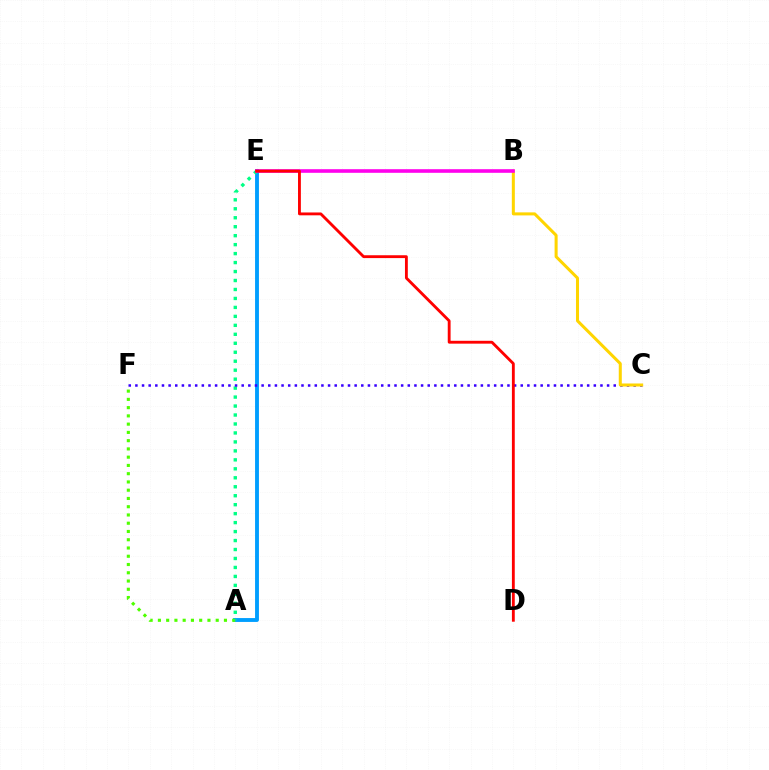{('A', 'E'): [{'color': '#009eff', 'line_style': 'solid', 'thickness': 2.79}, {'color': '#00ff86', 'line_style': 'dotted', 'thickness': 2.44}], ('A', 'F'): [{'color': '#4fff00', 'line_style': 'dotted', 'thickness': 2.24}], ('C', 'F'): [{'color': '#3700ff', 'line_style': 'dotted', 'thickness': 1.81}], ('B', 'C'): [{'color': '#ffd500', 'line_style': 'solid', 'thickness': 2.18}], ('B', 'E'): [{'color': '#ff00ed', 'line_style': 'solid', 'thickness': 2.6}], ('D', 'E'): [{'color': '#ff0000', 'line_style': 'solid', 'thickness': 2.05}]}